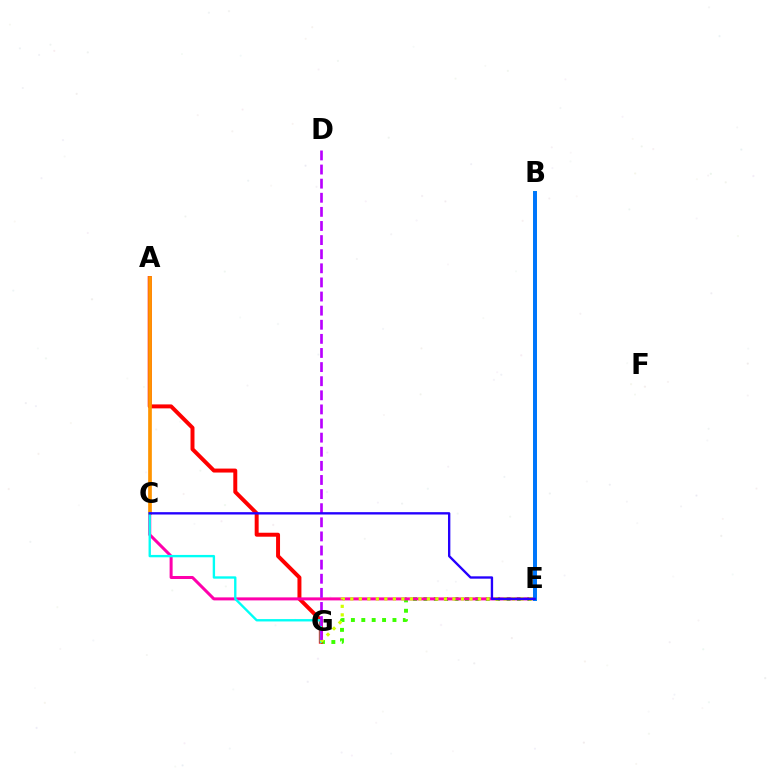{('E', 'G'): [{'color': '#3dff00', 'line_style': 'dotted', 'thickness': 2.82}, {'color': '#d1ff00', 'line_style': 'dotted', 'thickness': 2.31}], ('A', 'G'): [{'color': '#ff0000', 'line_style': 'solid', 'thickness': 2.86}], ('C', 'E'): [{'color': '#ff00ac', 'line_style': 'solid', 'thickness': 2.17}, {'color': '#2500ff', 'line_style': 'solid', 'thickness': 1.69}], ('B', 'E'): [{'color': '#00ff5c', 'line_style': 'solid', 'thickness': 2.79}, {'color': '#0074ff', 'line_style': 'solid', 'thickness': 2.8}], ('A', 'C'): [{'color': '#ff9400', 'line_style': 'solid', 'thickness': 2.66}], ('C', 'G'): [{'color': '#00fff6', 'line_style': 'solid', 'thickness': 1.7}], ('D', 'G'): [{'color': '#b900ff', 'line_style': 'dashed', 'thickness': 1.92}]}